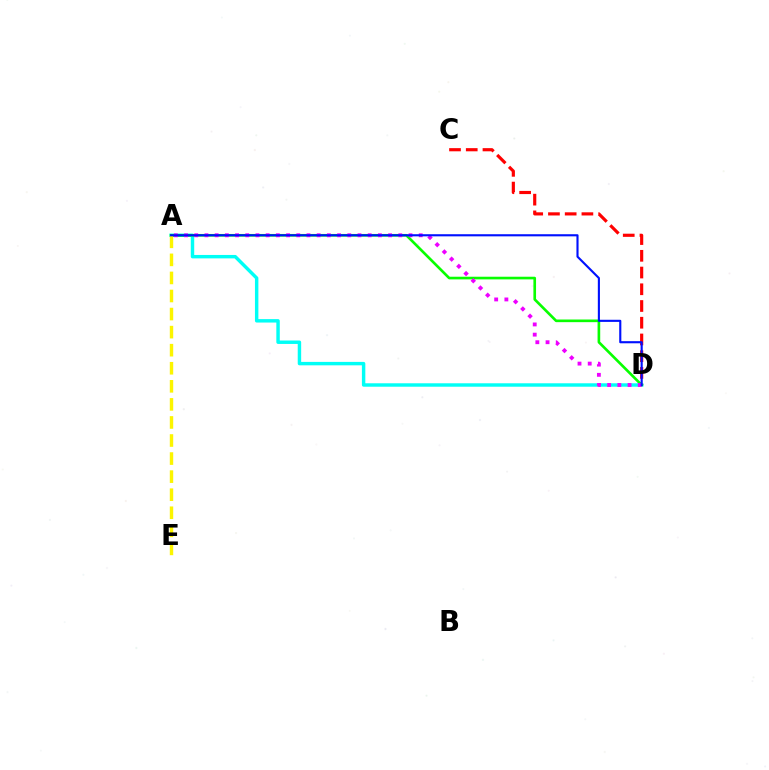{('C', 'D'): [{'color': '#ff0000', 'line_style': 'dashed', 'thickness': 2.27}], ('A', 'D'): [{'color': '#00fff6', 'line_style': 'solid', 'thickness': 2.47}, {'color': '#08ff00', 'line_style': 'solid', 'thickness': 1.91}, {'color': '#ee00ff', 'line_style': 'dotted', 'thickness': 2.77}, {'color': '#0010ff', 'line_style': 'solid', 'thickness': 1.53}], ('A', 'E'): [{'color': '#fcf500', 'line_style': 'dashed', 'thickness': 2.45}]}